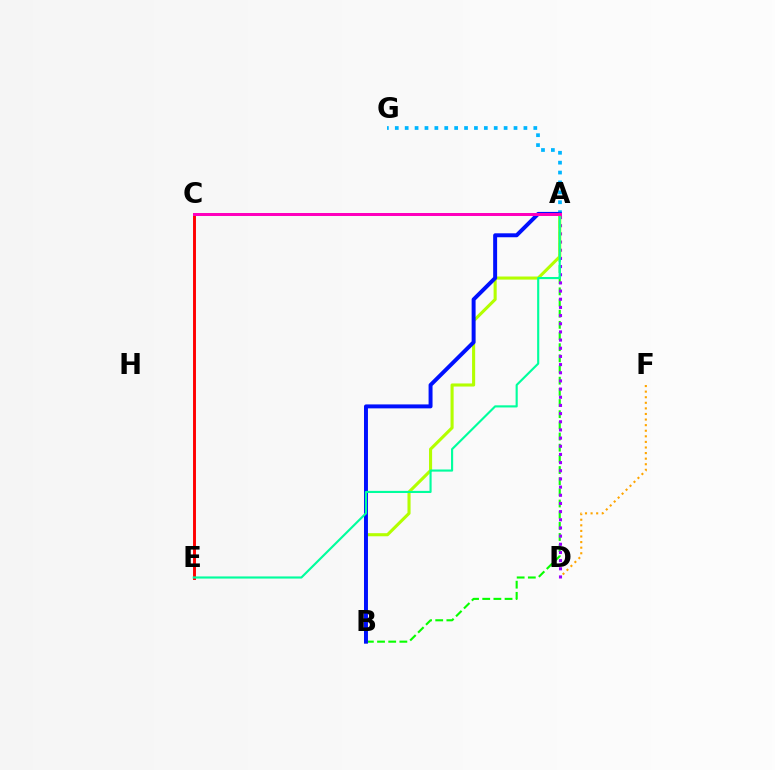{('D', 'F'): [{'color': '#ffa500', 'line_style': 'dotted', 'thickness': 1.52}], ('A', 'B'): [{'color': '#08ff00', 'line_style': 'dashed', 'thickness': 1.52}, {'color': '#b3ff00', 'line_style': 'solid', 'thickness': 2.22}, {'color': '#0010ff', 'line_style': 'solid', 'thickness': 2.84}], ('A', 'D'): [{'color': '#9b00ff', 'line_style': 'dotted', 'thickness': 2.22}], ('C', 'E'): [{'color': '#ff0000', 'line_style': 'solid', 'thickness': 2.1}], ('A', 'G'): [{'color': '#00b5ff', 'line_style': 'dotted', 'thickness': 2.69}], ('A', 'E'): [{'color': '#00ff9d', 'line_style': 'solid', 'thickness': 1.54}], ('A', 'C'): [{'color': '#ff00bd', 'line_style': 'solid', 'thickness': 2.16}]}